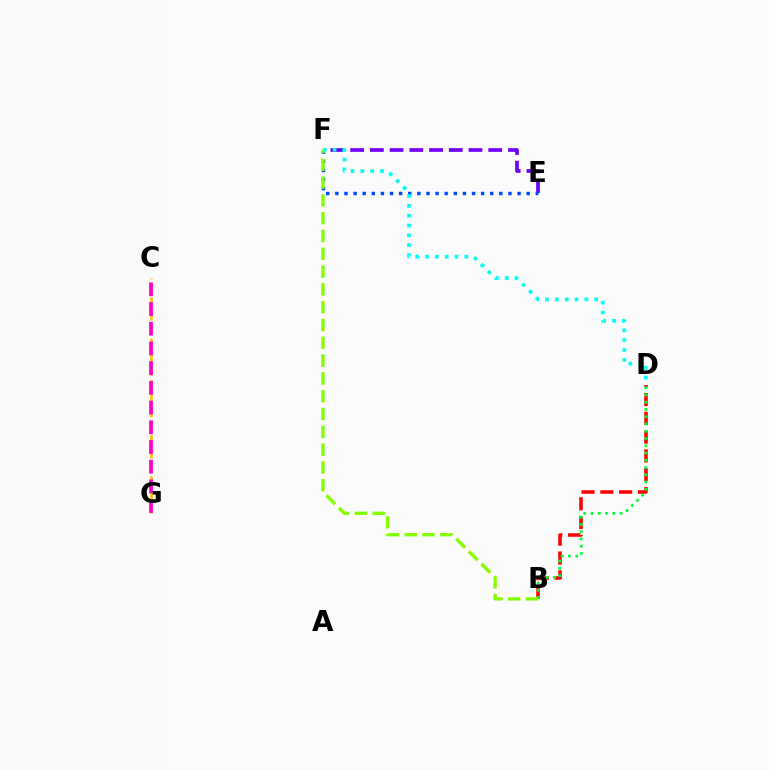{('C', 'G'): [{'color': '#ffbd00', 'line_style': 'dashed', 'thickness': 1.87}, {'color': '#ff00cf', 'line_style': 'dashed', 'thickness': 2.68}], ('B', 'D'): [{'color': '#ff0000', 'line_style': 'dashed', 'thickness': 2.55}, {'color': '#00ff39', 'line_style': 'dotted', 'thickness': 1.97}], ('E', 'F'): [{'color': '#7200ff', 'line_style': 'dashed', 'thickness': 2.68}, {'color': '#004bff', 'line_style': 'dotted', 'thickness': 2.48}], ('B', 'F'): [{'color': '#84ff00', 'line_style': 'dashed', 'thickness': 2.42}], ('D', 'F'): [{'color': '#00fff6', 'line_style': 'dotted', 'thickness': 2.67}]}